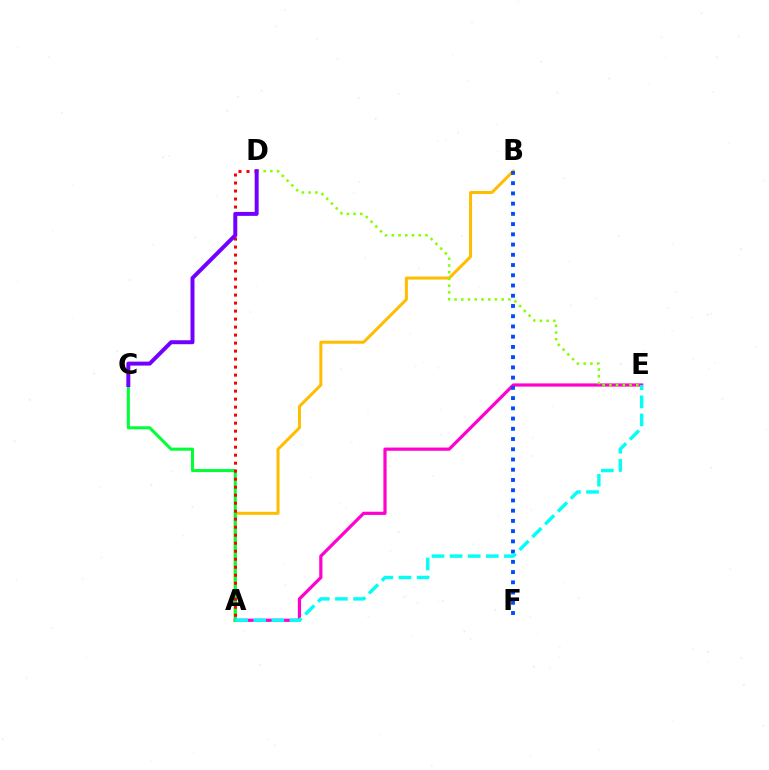{('A', 'B'): [{'color': '#ffbd00', 'line_style': 'solid', 'thickness': 2.17}], ('A', 'E'): [{'color': '#ff00cf', 'line_style': 'solid', 'thickness': 2.3}, {'color': '#00fff6', 'line_style': 'dashed', 'thickness': 2.46}], ('B', 'F'): [{'color': '#004bff', 'line_style': 'dotted', 'thickness': 2.78}], ('D', 'E'): [{'color': '#84ff00', 'line_style': 'dotted', 'thickness': 1.83}], ('A', 'C'): [{'color': '#00ff39', 'line_style': 'solid', 'thickness': 2.2}], ('A', 'D'): [{'color': '#ff0000', 'line_style': 'dotted', 'thickness': 2.17}], ('C', 'D'): [{'color': '#7200ff', 'line_style': 'solid', 'thickness': 2.86}]}